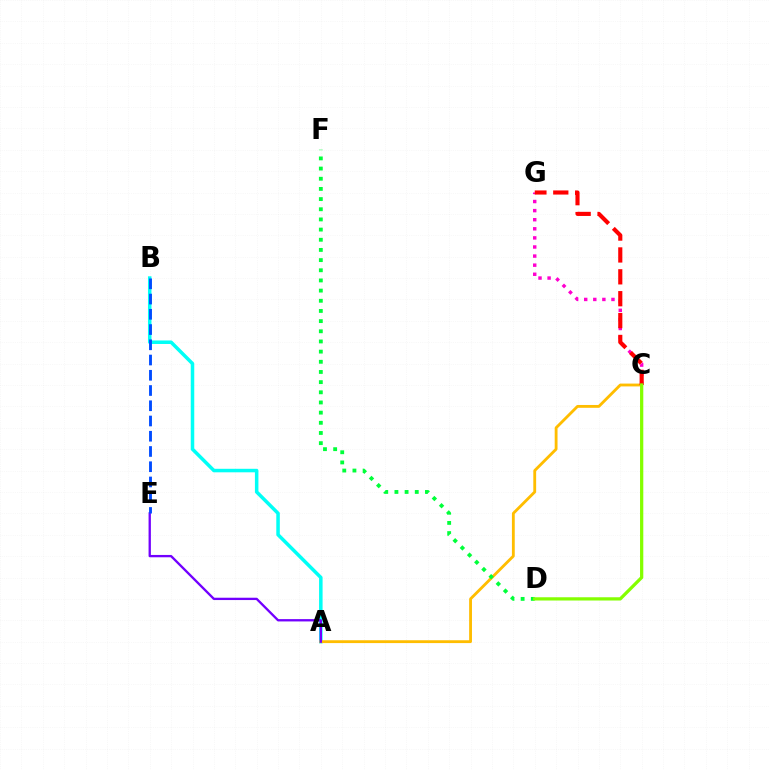{('A', 'B'): [{'color': '#00fff6', 'line_style': 'solid', 'thickness': 2.53}], ('A', 'C'): [{'color': '#ffbd00', 'line_style': 'solid', 'thickness': 2.04}], ('D', 'F'): [{'color': '#00ff39', 'line_style': 'dotted', 'thickness': 2.76}], ('C', 'G'): [{'color': '#ff00cf', 'line_style': 'dotted', 'thickness': 2.47}, {'color': '#ff0000', 'line_style': 'dashed', 'thickness': 2.97}], ('A', 'E'): [{'color': '#7200ff', 'line_style': 'solid', 'thickness': 1.67}], ('B', 'E'): [{'color': '#004bff', 'line_style': 'dashed', 'thickness': 2.07}], ('C', 'D'): [{'color': '#84ff00', 'line_style': 'solid', 'thickness': 2.34}]}